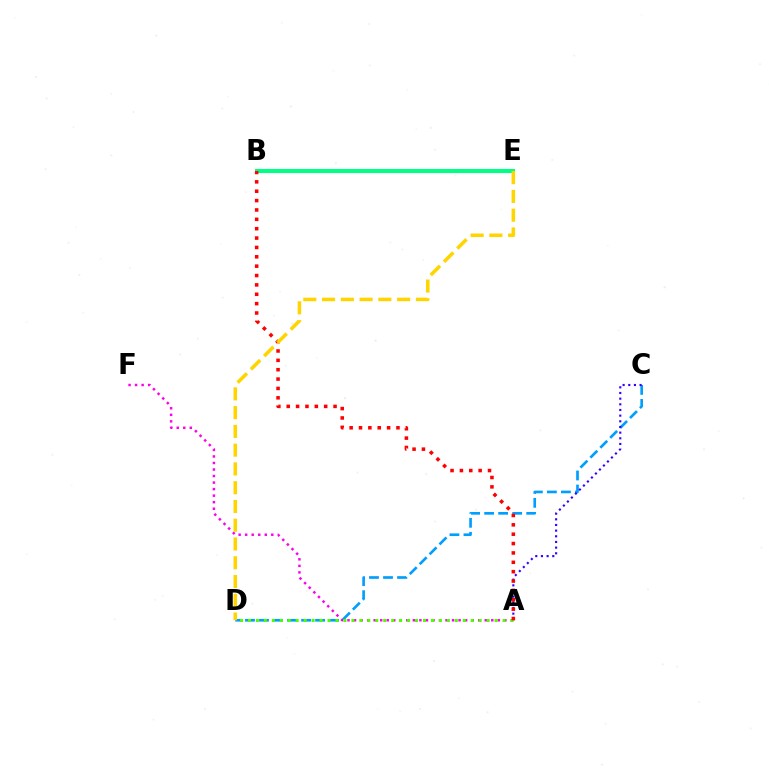{('C', 'D'): [{'color': '#009eff', 'line_style': 'dashed', 'thickness': 1.9}], ('A', 'F'): [{'color': '#ff00ed', 'line_style': 'dotted', 'thickness': 1.78}], ('B', 'E'): [{'color': '#00ff86', 'line_style': 'solid', 'thickness': 2.93}], ('A', 'C'): [{'color': '#3700ff', 'line_style': 'dotted', 'thickness': 1.54}], ('A', 'D'): [{'color': '#4fff00', 'line_style': 'dotted', 'thickness': 2.16}], ('A', 'B'): [{'color': '#ff0000', 'line_style': 'dotted', 'thickness': 2.55}], ('D', 'E'): [{'color': '#ffd500', 'line_style': 'dashed', 'thickness': 2.55}]}